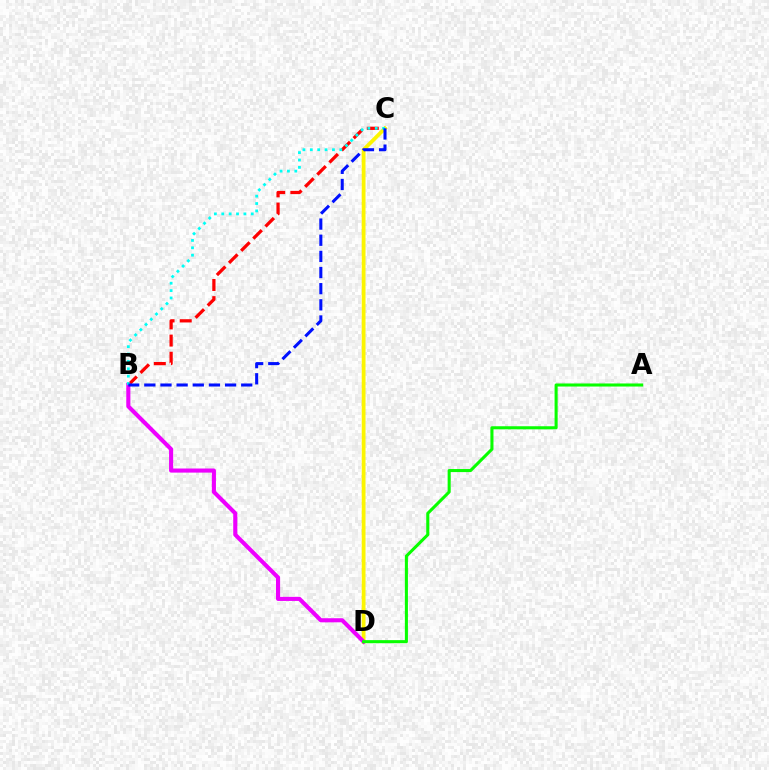{('B', 'C'): [{'color': '#ff0000', 'line_style': 'dashed', 'thickness': 2.33}, {'color': '#00fff6', 'line_style': 'dotted', 'thickness': 2.0}, {'color': '#0010ff', 'line_style': 'dashed', 'thickness': 2.19}], ('C', 'D'): [{'color': '#fcf500', 'line_style': 'solid', 'thickness': 2.73}], ('B', 'D'): [{'color': '#ee00ff', 'line_style': 'solid', 'thickness': 2.95}], ('A', 'D'): [{'color': '#08ff00', 'line_style': 'solid', 'thickness': 2.21}]}